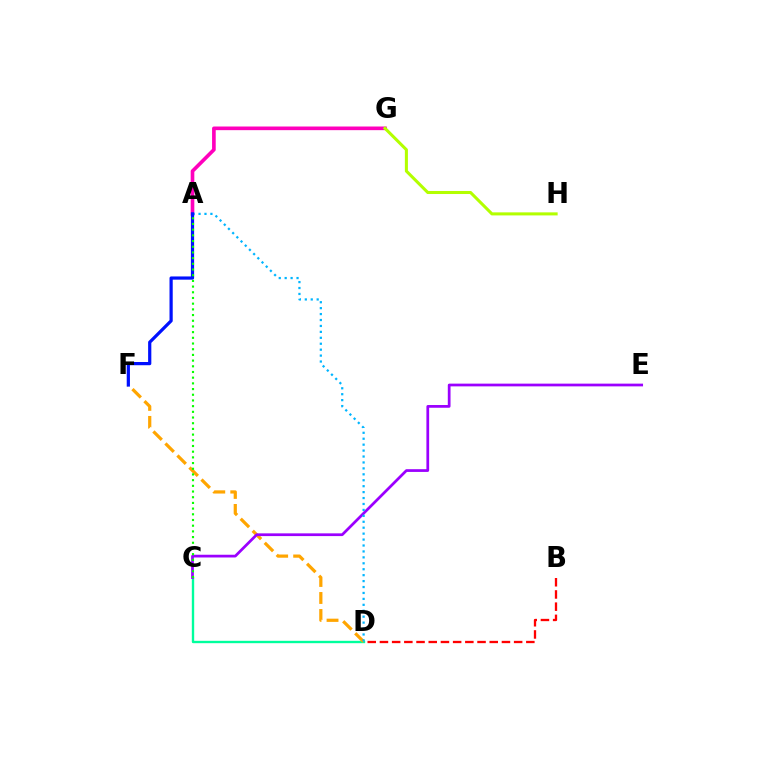{('B', 'D'): [{'color': '#ff0000', 'line_style': 'dashed', 'thickness': 1.66}], ('C', 'D'): [{'color': '#00ff9d', 'line_style': 'solid', 'thickness': 1.7}], ('A', 'G'): [{'color': '#ff00bd', 'line_style': 'solid', 'thickness': 2.62}], ('G', 'H'): [{'color': '#b3ff00', 'line_style': 'solid', 'thickness': 2.2}], ('D', 'F'): [{'color': '#ffa500', 'line_style': 'dashed', 'thickness': 2.31}], ('C', 'E'): [{'color': '#9b00ff', 'line_style': 'solid', 'thickness': 1.97}], ('A', 'D'): [{'color': '#00b5ff', 'line_style': 'dotted', 'thickness': 1.61}], ('A', 'F'): [{'color': '#0010ff', 'line_style': 'solid', 'thickness': 2.31}], ('A', 'C'): [{'color': '#08ff00', 'line_style': 'dotted', 'thickness': 1.55}]}